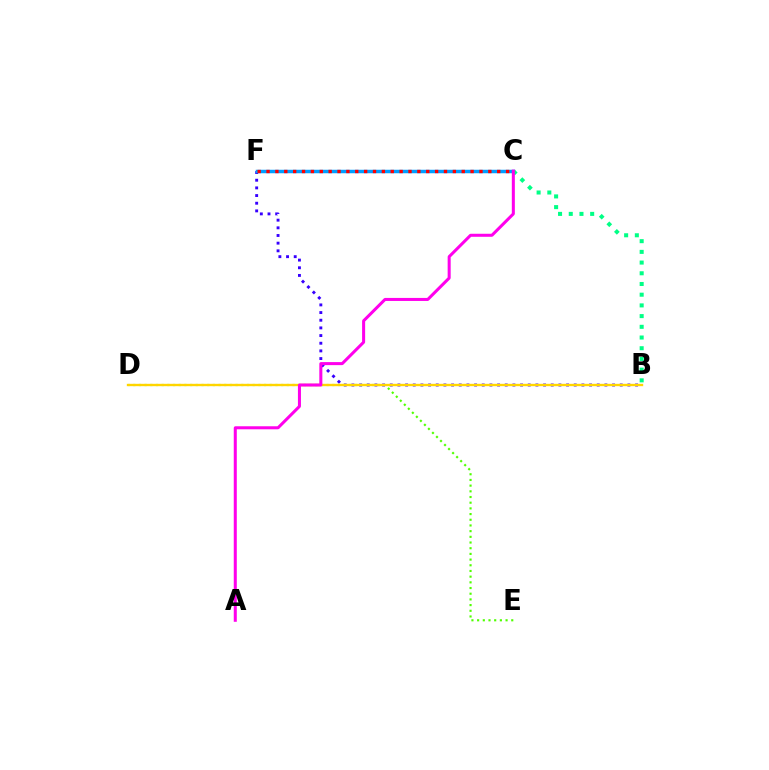{('B', 'F'): [{'color': '#3700ff', 'line_style': 'dotted', 'thickness': 2.08}], ('C', 'F'): [{'color': '#009eff', 'line_style': 'solid', 'thickness': 2.52}, {'color': '#ff0000', 'line_style': 'dotted', 'thickness': 2.41}], ('D', 'E'): [{'color': '#4fff00', 'line_style': 'dotted', 'thickness': 1.55}], ('B', 'D'): [{'color': '#ffd500', 'line_style': 'solid', 'thickness': 1.7}], ('B', 'C'): [{'color': '#00ff86', 'line_style': 'dotted', 'thickness': 2.91}], ('A', 'C'): [{'color': '#ff00ed', 'line_style': 'solid', 'thickness': 2.18}]}